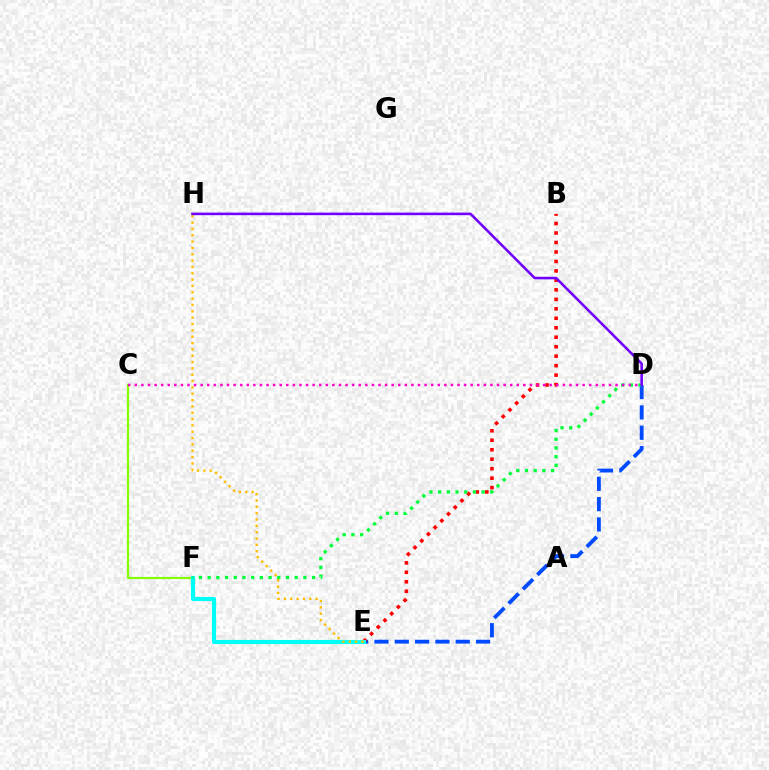{('D', 'E'): [{'color': '#004bff', 'line_style': 'dashed', 'thickness': 2.76}], ('C', 'F'): [{'color': '#84ff00', 'line_style': 'solid', 'thickness': 1.58}], ('B', 'E'): [{'color': '#ff0000', 'line_style': 'dotted', 'thickness': 2.57}], ('E', 'F'): [{'color': '#00fff6', 'line_style': 'solid', 'thickness': 2.97}], ('E', 'H'): [{'color': '#ffbd00', 'line_style': 'dotted', 'thickness': 1.72}], ('D', 'F'): [{'color': '#00ff39', 'line_style': 'dotted', 'thickness': 2.36}], ('C', 'D'): [{'color': '#ff00cf', 'line_style': 'dotted', 'thickness': 1.79}], ('D', 'H'): [{'color': '#7200ff', 'line_style': 'solid', 'thickness': 1.85}]}